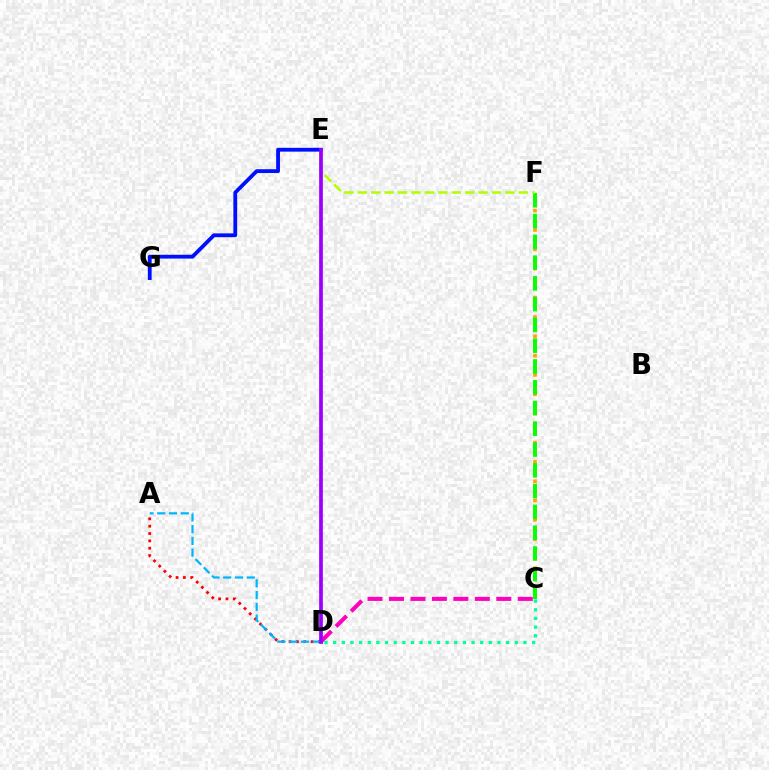{('C', 'F'): [{'color': '#ffa500', 'line_style': 'dotted', 'thickness': 2.63}, {'color': '#08ff00', 'line_style': 'dashed', 'thickness': 2.82}], ('C', 'D'): [{'color': '#00ff9d', 'line_style': 'dotted', 'thickness': 2.35}, {'color': '#ff00bd', 'line_style': 'dashed', 'thickness': 2.92}], ('A', 'D'): [{'color': '#ff0000', 'line_style': 'dotted', 'thickness': 2.0}, {'color': '#00b5ff', 'line_style': 'dashed', 'thickness': 1.6}], ('E', 'F'): [{'color': '#b3ff00', 'line_style': 'dashed', 'thickness': 1.82}], ('E', 'G'): [{'color': '#0010ff', 'line_style': 'solid', 'thickness': 2.75}], ('D', 'E'): [{'color': '#9b00ff', 'line_style': 'solid', 'thickness': 2.68}]}